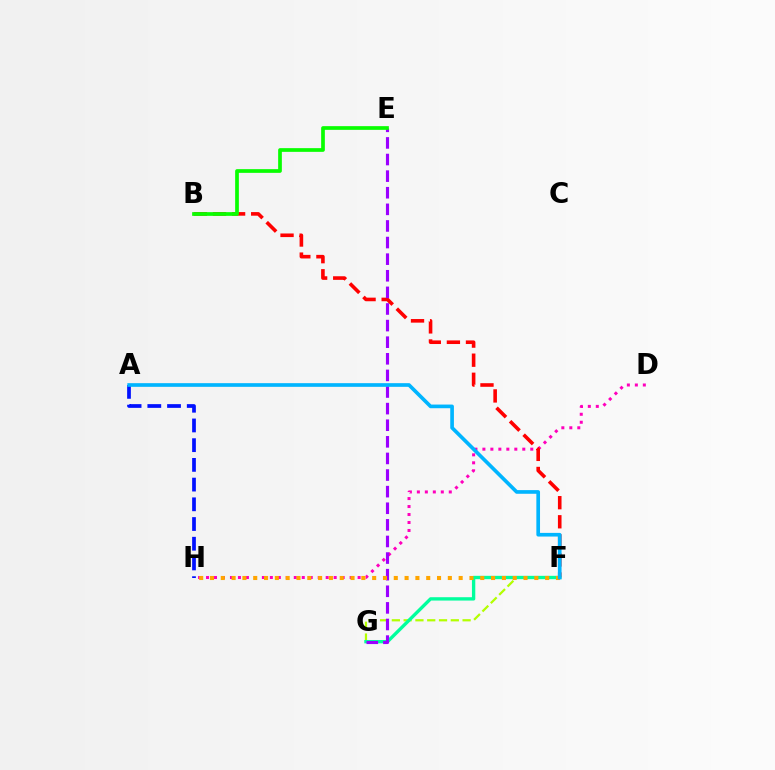{('D', 'H'): [{'color': '#ff00bd', 'line_style': 'dotted', 'thickness': 2.17}], ('F', 'G'): [{'color': '#b3ff00', 'line_style': 'dashed', 'thickness': 1.6}, {'color': '#00ff9d', 'line_style': 'solid', 'thickness': 2.41}], ('B', 'F'): [{'color': '#ff0000', 'line_style': 'dashed', 'thickness': 2.59}], ('A', 'H'): [{'color': '#0010ff', 'line_style': 'dashed', 'thickness': 2.68}], ('E', 'G'): [{'color': '#9b00ff', 'line_style': 'dashed', 'thickness': 2.26}], ('F', 'H'): [{'color': '#ffa500', 'line_style': 'dotted', 'thickness': 2.94}], ('B', 'E'): [{'color': '#08ff00', 'line_style': 'solid', 'thickness': 2.67}], ('A', 'F'): [{'color': '#00b5ff', 'line_style': 'solid', 'thickness': 2.64}]}